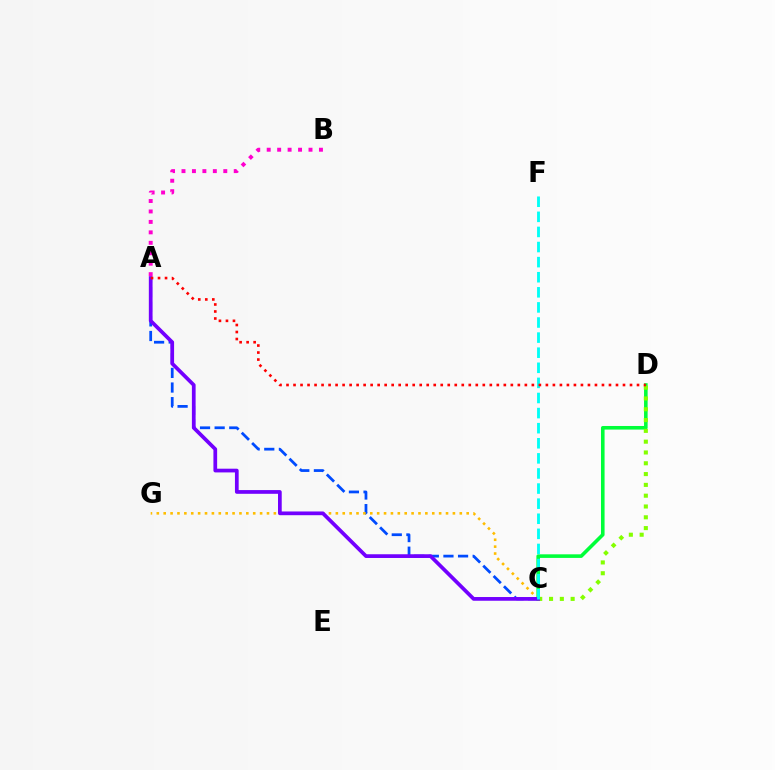{('A', 'C'): [{'color': '#004bff', 'line_style': 'dashed', 'thickness': 1.99}, {'color': '#7200ff', 'line_style': 'solid', 'thickness': 2.68}], ('C', 'D'): [{'color': '#00ff39', 'line_style': 'solid', 'thickness': 2.59}, {'color': '#84ff00', 'line_style': 'dotted', 'thickness': 2.94}], ('C', 'G'): [{'color': '#ffbd00', 'line_style': 'dotted', 'thickness': 1.87}], ('A', 'B'): [{'color': '#ff00cf', 'line_style': 'dotted', 'thickness': 2.84}], ('C', 'F'): [{'color': '#00fff6', 'line_style': 'dashed', 'thickness': 2.05}], ('A', 'D'): [{'color': '#ff0000', 'line_style': 'dotted', 'thickness': 1.9}]}